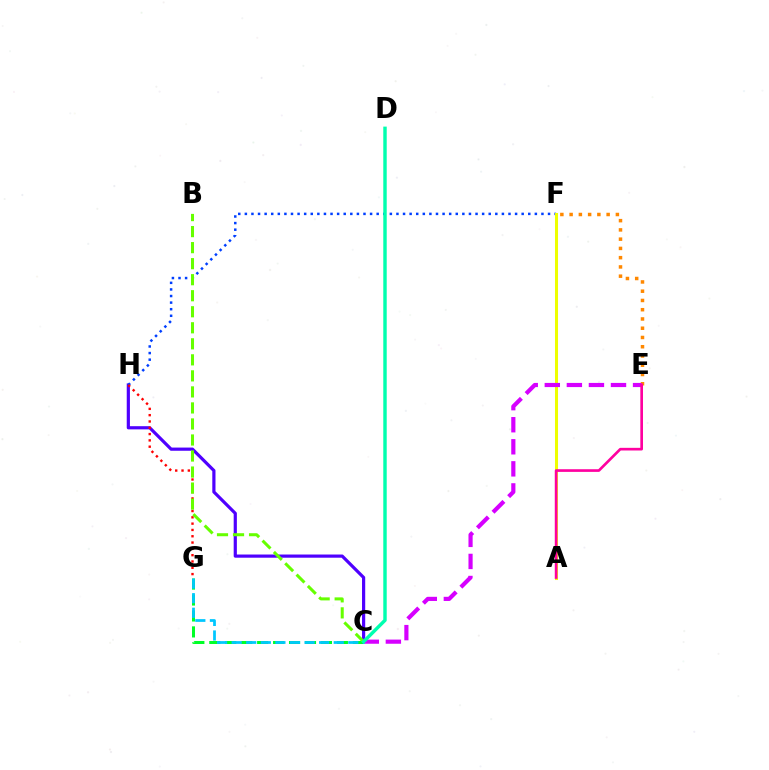{('C', 'G'): [{'color': '#00ff27', 'line_style': 'dashed', 'thickness': 2.17}, {'color': '#00c7ff', 'line_style': 'dashed', 'thickness': 1.98}], ('C', 'H'): [{'color': '#4f00ff', 'line_style': 'solid', 'thickness': 2.3}], ('F', 'H'): [{'color': '#003fff', 'line_style': 'dotted', 'thickness': 1.79}], ('A', 'F'): [{'color': '#eeff00', 'line_style': 'solid', 'thickness': 2.19}], ('G', 'H'): [{'color': '#ff0000', 'line_style': 'dotted', 'thickness': 1.71}], ('E', 'F'): [{'color': '#ff8800', 'line_style': 'dotted', 'thickness': 2.51}], ('C', 'E'): [{'color': '#d600ff', 'line_style': 'dashed', 'thickness': 3.0}], ('A', 'E'): [{'color': '#ff00a0', 'line_style': 'solid', 'thickness': 1.92}], ('B', 'C'): [{'color': '#66ff00', 'line_style': 'dashed', 'thickness': 2.18}], ('C', 'D'): [{'color': '#00ffaf', 'line_style': 'solid', 'thickness': 2.48}]}